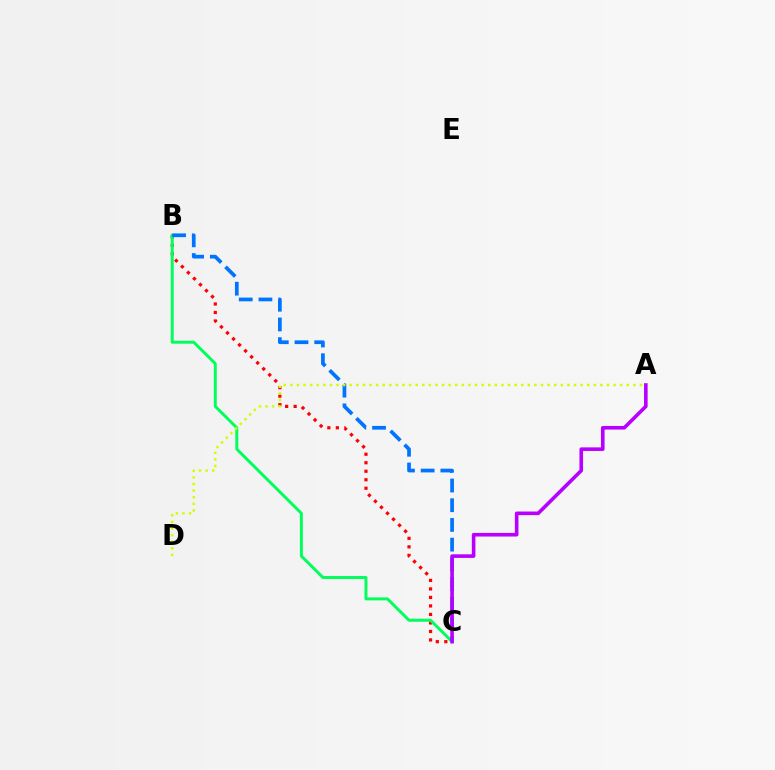{('B', 'C'): [{'color': '#ff0000', 'line_style': 'dotted', 'thickness': 2.31}, {'color': '#00ff5c', 'line_style': 'solid', 'thickness': 2.13}, {'color': '#0074ff', 'line_style': 'dashed', 'thickness': 2.68}], ('A', 'D'): [{'color': '#d1ff00', 'line_style': 'dotted', 'thickness': 1.79}], ('A', 'C'): [{'color': '#b900ff', 'line_style': 'solid', 'thickness': 2.6}]}